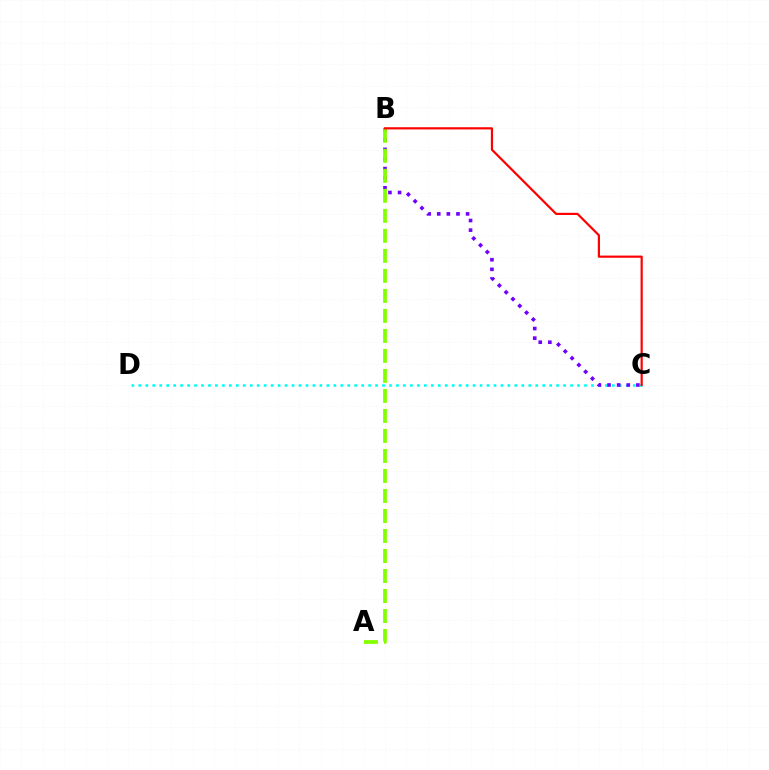{('C', 'D'): [{'color': '#00fff6', 'line_style': 'dotted', 'thickness': 1.89}], ('B', 'C'): [{'color': '#7200ff', 'line_style': 'dotted', 'thickness': 2.61}, {'color': '#ff0000', 'line_style': 'solid', 'thickness': 1.58}], ('A', 'B'): [{'color': '#84ff00', 'line_style': 'dashed', 'thickness': 2.72}]}